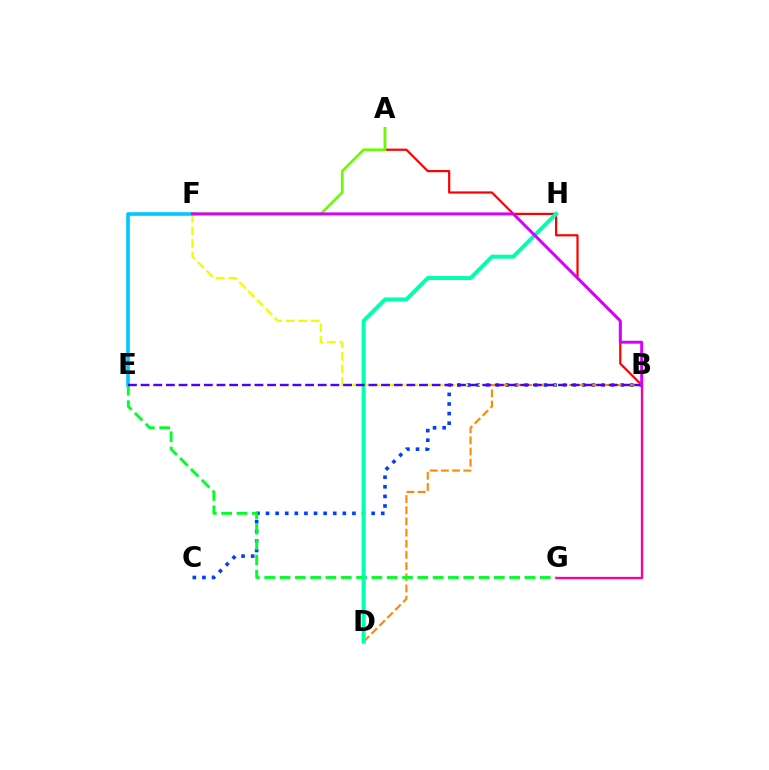{('E', 'F'): [{'color': '#00c7ff', 'line_style': 'solid', 'thickness': 2.61}], ('A', 'B'): [{'color': '#ff0000', 'line_style': 'solid', 'thickness': 1.59}], ('B', 'G'): [{'color': '#ff00a0', 'line_style': 'solid', 'thickness': 1.68}], ('B', 'C'): [{'color': '#003fff', 'line_style': 'dotted', 'thickness': 2.61}], ('B', 'F'): [{'color': '#eeff00', 'line_style': 'dashed', 'thickness': 1.7}, {'color': '#d600ff', 'line_style': 'solid', 'thickness': 2.12}], ('A', 'F'): [{'color': '#66ff00', 'line_style': 'solid', 'thickness': 1.9}], ('B', 'D'): [{'color': '#ff8800', 'line_style': 'dashed', 'thickness': 1.52}], ('E', 'G'): [{'color': '#00ff27', 'line_style': 'dashed', 'thickness': 2.08}], ('D', 'H'): [{'color': '#00ffaf', 'line_style': 'solid', 'thickness': 2.86}], ('B', 'E'): [{'color': '#4f00ff', 'line_style': 'dashed', 'thickness': 1.72}]}